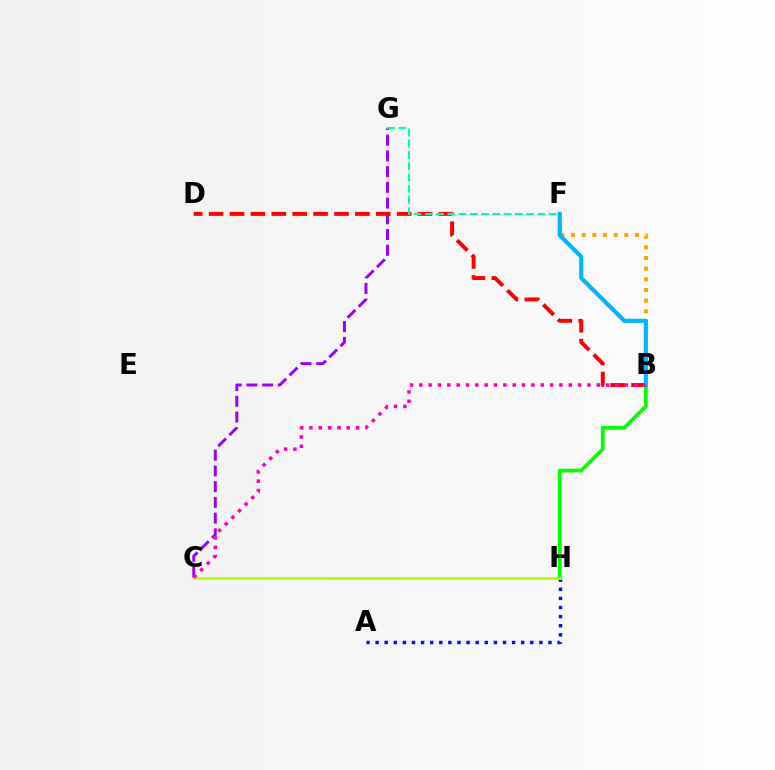{('A', 'H'): [{'color': '#0010ff', 'line_style': 'dotted', 'thickness': 2.47}], ('C', 'G'): [{'color': '#9b00ff', 'line_style': 'dashed', 'thickness': 2.14}], ('B', 'H'): [{'color': '#08ff00', 'line_style': 'solid', 'thickness': 2.73}], ('B', 'D'): [{'color': '#ff0000', 'line_style': 'dashed', 'thickness': 2.84}], ('B', 'F'): [{'color': '#ffa500', 'line_style': 'dotted', 'thickness': 2.9}, {'color': '#00b5ff', 'line_style': 'solid', 'thickness': 2.99}], ('F', 'G'): [{'color': '#00ff9d', 'line_style': 'dashed', 'thickness': 1.53}], ('C', 'H'): [{'color': '#b3ff00', 'line_style': 'solid', 'thickness': 1.93}], ('B', 'C'): [{'color': '#ff00bd', 'line_style': 'dotted', 'thickness': 2.54}]}